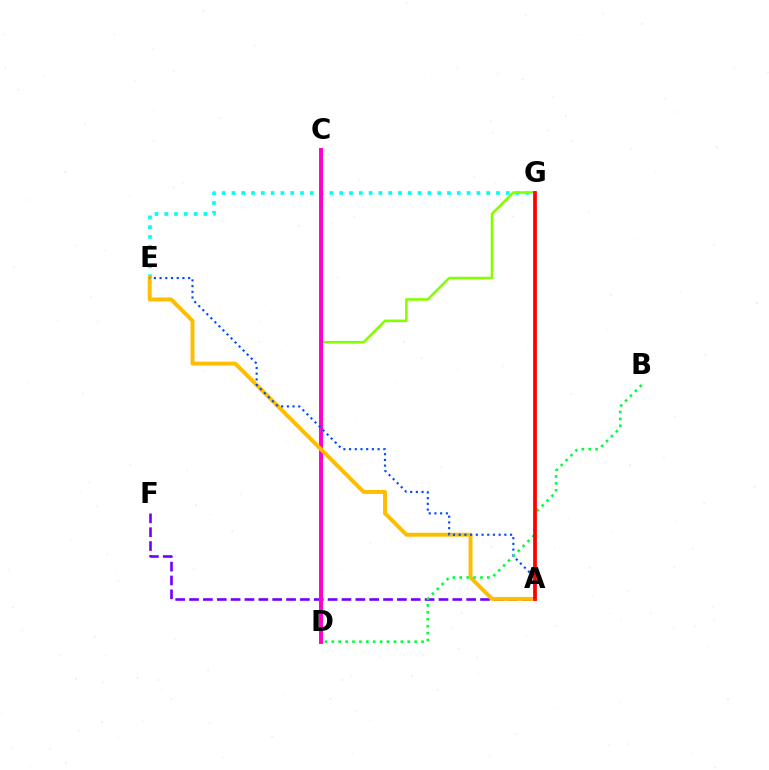{('E', 'G'): [{'color': '#00fff6', 'line_style': 'dotted', 'thickness': 2.66}], ('D', 'G'): [{'color': '#84ff00', 'line_style': 'solid', 'thickness': 1.86}], ('A', 'F'): [{'color': '#7200ff', 'line_style': 'dashed', 'thickness': 1.88}], ('C', 'D'): [{'color': '#ff00cf', 'line_style': 'solid', 'thickness': 2.83}], ('A', 'E'): [{'color': '#ffbd00', 'line_style': 'solid', 'thickness': 2.83}, {'color': '#004bff', 'line_style': 'dotted', 'thickness': 1.55}], ('B', 'D'): [{'color': '#00ff39', 'line_style': 'dotted', 'thickness': 1.88}], ('A', 'G'): [{'color': '#ff0000', 'line_style': 'solid', 'thickness': 2.69}]}